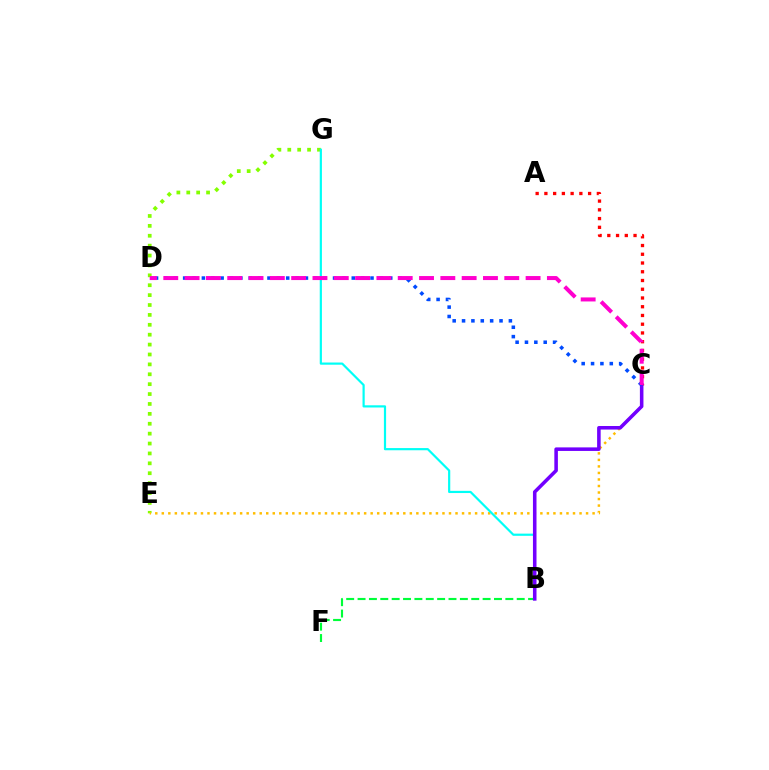{('B', 'F'): [{'color': '#00ff39', 'line_style': 'dashed', 'thickness': 1.54}], ('E', 'G'): [{'color': '#84ff00', 'line_style': 'dotted', 'thickness': 2.69}], ('C', 'E'): [{'color': '#ffbd00', 'line_style': 'dotted', 'thickness': 1.77}], ('B', 'G'): [{'color': '#00fff6', 'line_style': 'solid', 'thickness': 1.58}], ('A', 'C'): [{'color': '#ff0000', 'line_style': 'dotted', 'thickness': 2.38}], ('B', 'C'): [{'color': '#7200ff', 'line_style': 'solid', 'thickness': 2.56}], ('C', 'D'): [{'color': '#004bff', 'line_style': 'dotted', 'thickness': 2.55}, {'color': '#ff00cf', 'line_style': 'dashed', 'thickness': 2.9}]}